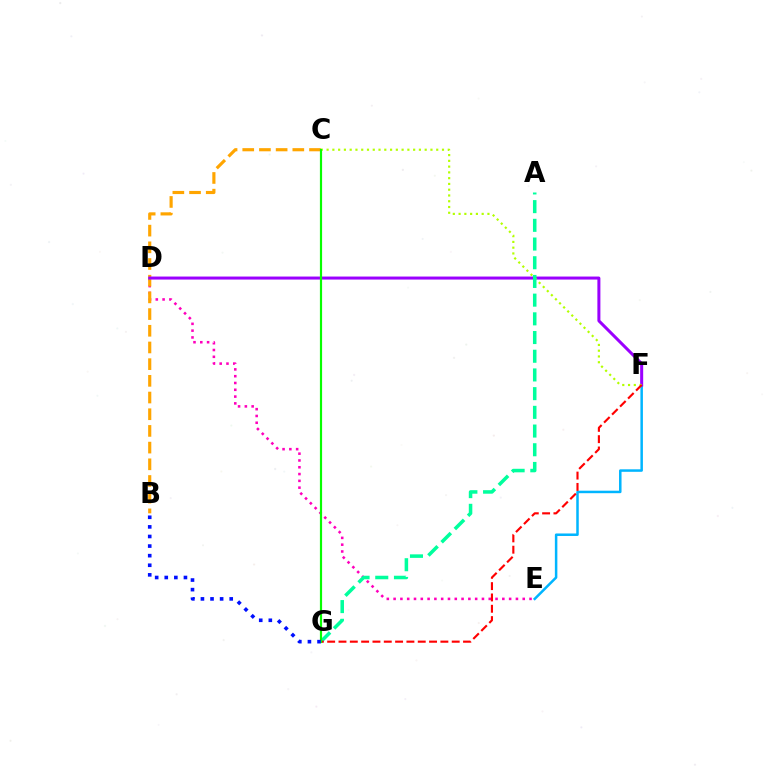{('D', 'E'): [{'color': '#ff00bd', 'line_style': 'dotted', 'thickness': 1.85}], ('B', 'C'): [{'color': '#ffa500', 'line_style': 'dashed', 'thickness': 2.27}], ('E', 'F'): [{'color': '#00b5ff', 'line_style': 'solid', 'thickness': 1.8}], ('D', 'F'): [{'color': '#9b00ff', 'line_style': 'solid', 'thickness': 2.17}], ('C', 'F'): [{'color': '#b3ff00', 'line_style': 'dotted', 'thickness': 1.57}], ('A', 'G'): [{'color': '#00ff9d', 'line_style': 'dashed', 'thickness': 2.54}], ('F', 'G'): [{'color': '#ff0000', 'line_style': 'dashed', 'thickness': 1.54}], ('C', 'G'): [{'color': '#08ff00', 'line_style': 'solid', 'thickness': 1.57}], ('B', 'G'): [{'color': '#0010ff', 'line_style': 'dotted', 'thickness': 2.61}]}